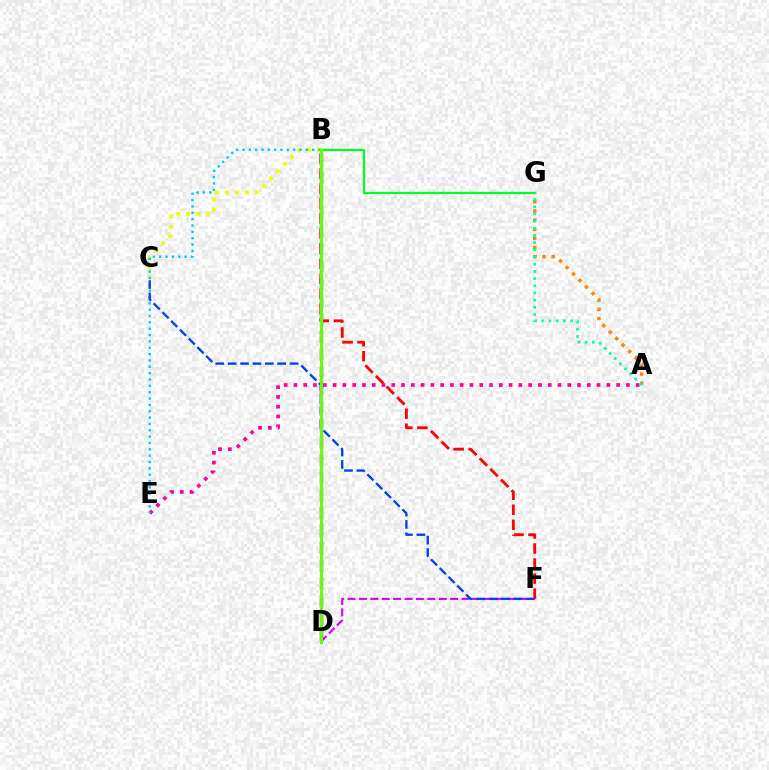{('B', 'C'): [{'color': '#eeff00', 'line_style': 'dotted', 'thickness': 2.71}], ('A', 'G'): [{'color': '#ff8800', 'line_style': 'dotted', 'thickness': 2.49}, {'color': '#00ffaf', 'line_style': 'dotted', 'thickness': 1.95}], ('A', 'E'): [{'color': '#ff00a0', 'line_style': 'dotted', 'thickness': 2.66}], ('B', 'E'): [{'color': '#00c7ff', 'line_style': 'dotted', 'thickness': 1.72}], ('D', 'F'): [{'color': '#d600ff', 'line_style': 'dashed', 'thickness': 1.55}], ('B', 'G'): [{'color': '#00ff27', 'line_style': 'solid', 'thickness': 1.64}], ('B', 'D'): [{'color': '#4f00ff', 'line_style': 'dashed', 'thickness': 2.39}, {'color': '#66ff00', 'line_style': 'solid', 'thickness': 2.23}], ('C', 'F'): [{'color': '#003fff', 'line_style': 'dashed', 'thickness': 1.68}], ('B', 'F'): [{'color': '#ff0000', 'line_style': 'dashed', 'thickness': 2.04}]}